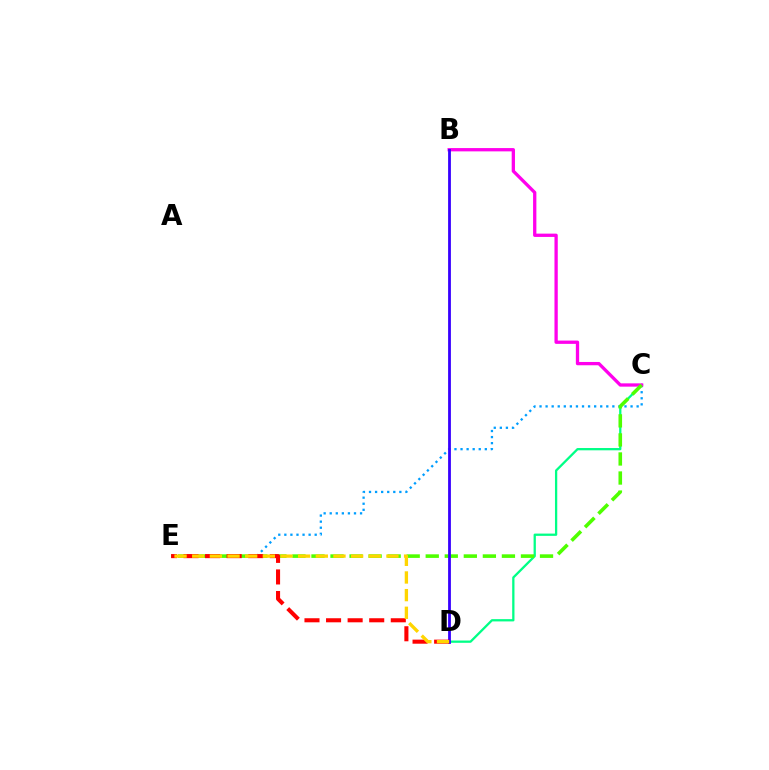{('C', 'D'): [{'color': '#00ff86', 'line_style': 'solid', 'thickness': 1.64}], ('C', 'E'): [{'color': '#009eff', 'line_style': 'dotted', 'thickness': 1.65}, {'color': '#4fff00', 'line_style': 'dashed', 'thickness': 2.59}], ('B', 'C'): [{'color': '#ff00ed', 'line_style': 'solid', 'thickness': 2.37}], ('B', 'D'): [{'color': '#3700ff', 'line_style': 'solid', 'thickness': 2.02}], ('D', 'E'): [{'color': '#ff0000', 'line_style': 'dashed', 'thickness': 2.93}, {'color': '#ffd500', 'line_style': 'dashed', 'thickness': 2.4}]}